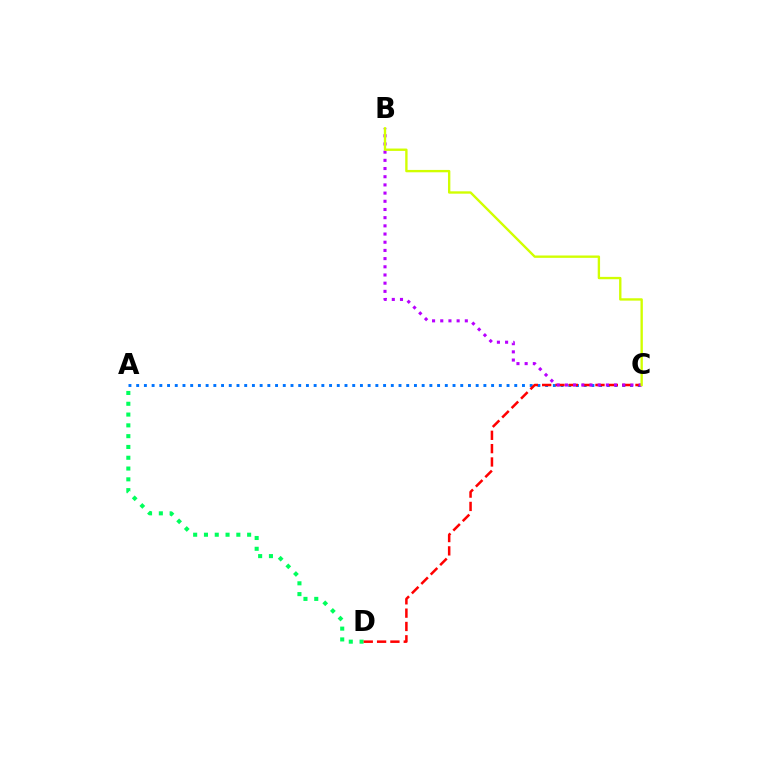{('A', 'D'): [{'color': '#00ff5c', 'line_style': 'dotted', 'thickness': 2.93}], ('A', 'C'): [{'color': '#0074ff', 'line_style': 'dotted', 'thickness': 2.1}], ('C', 'D'): [{'color': '#ff0000', 'line_style': 'dashed', 'thickness': 1.81}], ('B', 'C'): [{'color': '#b900ff', 'line_style': 'dotted', 'thickness': 2.22}, {'color': '#d1ff00', 'line_style': 'solid', 'thickness': 1.7}]}